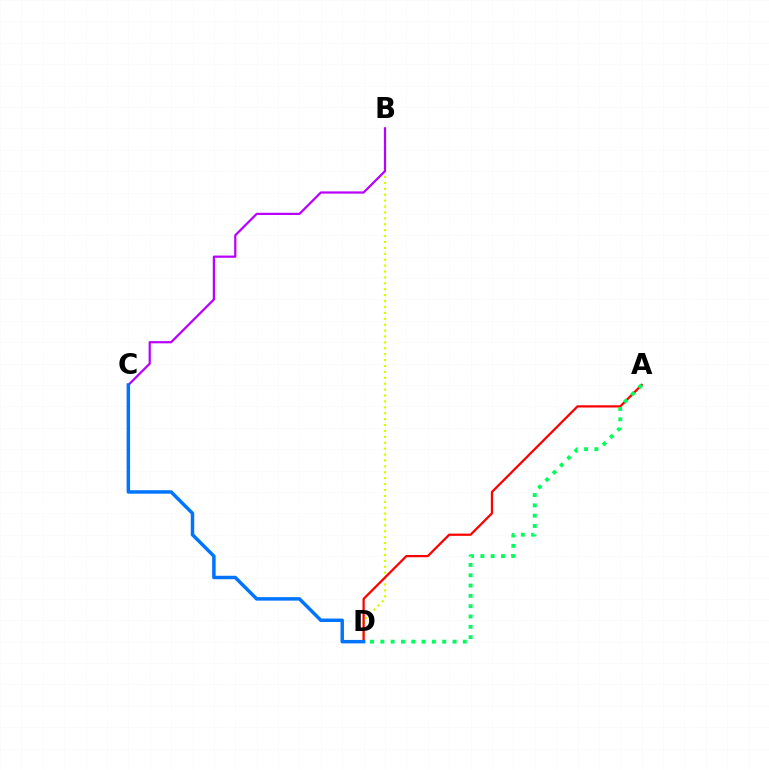{('B', 'D'): [{'color': '#d1ff00', 'line_style': 'dotted', 'thickness': 1.6}], ('A', 'D'): [{'color': '#ff0000', 'line_style': 'solid', 'thickness': 1.62}, {'color': '#00ff5c', 'line_style': 'dotted', 'thickness': 2.8}], ('B', 'C'): [{'color': '#b900ff', 'line_style': 'solid', 'thickness': 1.6}], ('C', 'D'): [{'color': '#0074ff', 'line_style': 'solid', 'thickness': 2.49}]}